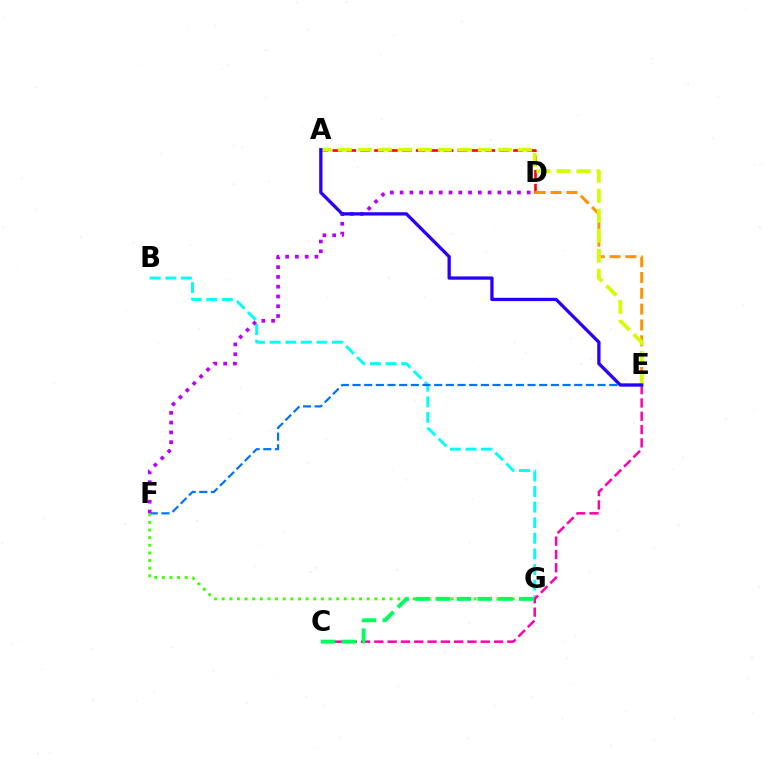{('A', 'D'): [{'color': '#ff0000', 'line_style': 'dashed', 'thickness': 1.89}], ('B', 'G'): [{'color': '#00fff6', 'line_style': 'dashed', 'thickness': 2.12}], ('E', 'F'): [{'color': '#0074ff', 'line_style': 'dashed', 'thickness': 1.59}], ('D', 'E'): [{'color': '#ff9400', 'line_style': 'dashed', 'thickness': 2.15}], ('D', 'F'): [{'color': '#b900ff', 'line_style': 'dotted', 'thickness': 2.66}], ('C', 'E'): [{'color': '#ff00ac', 'line_style': 'dashed', 'thickness': 1.81}], ('A', 'E'): [{'color': '#d1ff00', 'line_style': 'dashed', 'thickness': 2.72}, {'color': '#2500ff', 'line_style': 'solid', 'thickness': 2.37}], ('F', 'G'): [{'color': '#3dff00', 'line_style': 'dotted', 'thickness': 2.07}], ('C', 'G'): [{'color': '#00ff5c', 'line_style': 'dashed', 'thickness': 2.82}]}